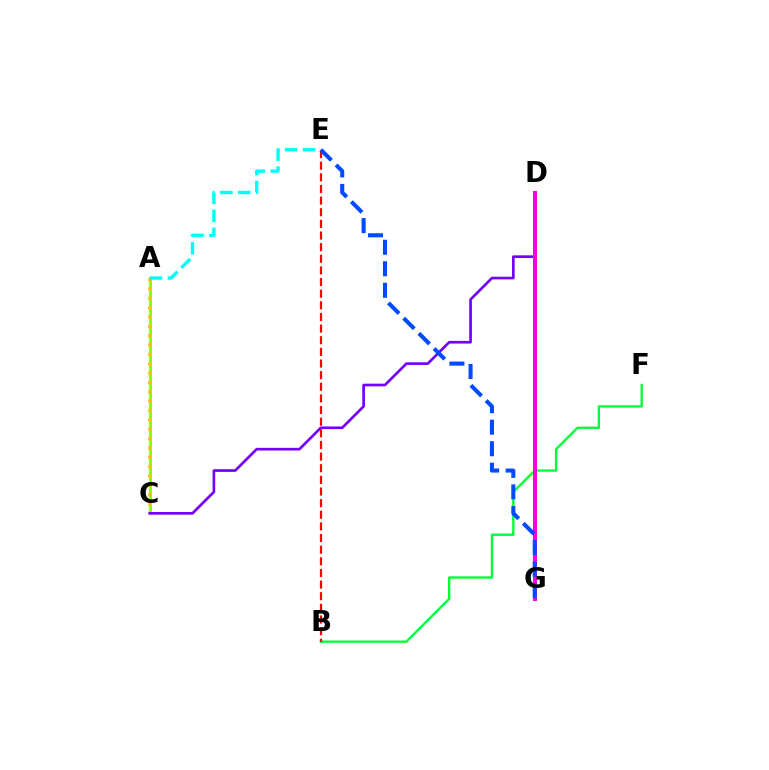{('A', 'C'): [{'color': '#84ff00', 'line_style': 'solid', 'thickness': 2.05}, {'color': '#ffbd00', 'line_style': 'dotted', 'thickness': 2.54}], ('B', 'F'): [{'color': '#00ff39', 'line_style': 'solid', 'thickness': 1.69}], ('C', 'D'): [{'color': '#7200ff', 'line_style': 'solid', 'thickness': 1.92}], ('B', 'E'): [{'color': '#ff0000', 'line_style': 'dashed', 'thickness': 1.58}], ('A', 'E'): [{'color': '#00fff6', 'line_style': 'dashed', 'thickness': 2.44}], ('D', 'G'): [{'color': '#ff00cf', 'line_style': 'solid', 'thickness': 2.88}], ('E', 'G'): [{'color': '#004bff', 'line_style': 'dashed', 'thickness': 2.92}]}